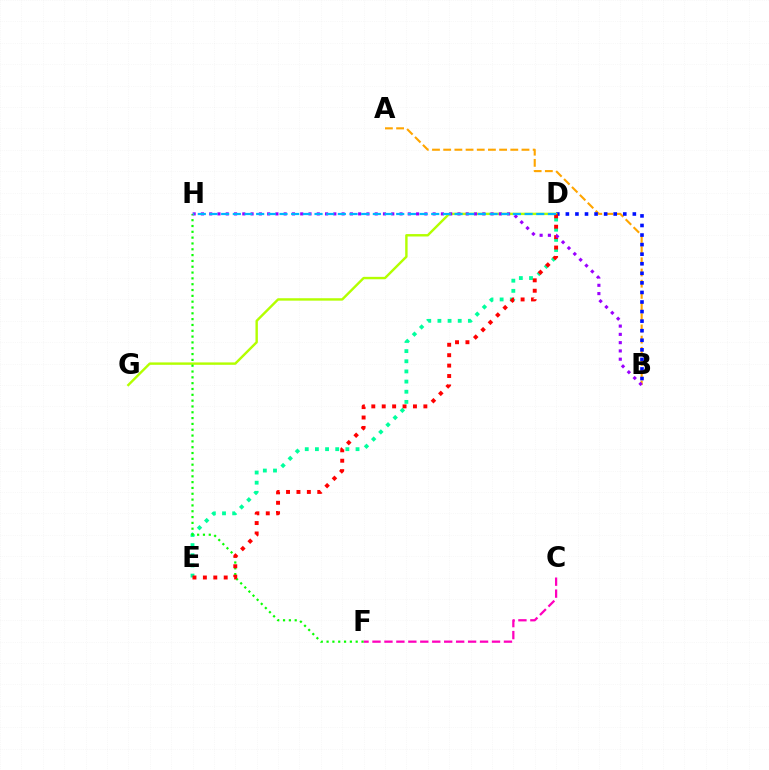{('D', 'E'): [{'color': '#00ff9d', 'line_style': 'dotted', 'thickness': 2.76}, {'color': '#ff0000', 'line_style': 'dotted', 'thickness': 2.83}], ('A', 'B'): [{'color': '#ffa500', 'line_style': 'dashed', 'thickness': 1.52}], ('B', 'D'): [{'color': '#0010ff', 'line_style': 'dotted', 'thickness': 2.6}], ('D', 'G'): [{'color': '#b3ff00', 'line_style': 'solid', 'thickness': 1.74}], ('C', 'F'): [{'color': '#ff00bd', 'line_style': 'dashed', 'thickness': 1.62}], ('F', 'H'): [{'color': '#08ff00', 'line_style': 'dotted', 'thickness': 1.58}], ('B', 'H'): [{'color': '#9b00ff', 'line_style': 'dotted', 'thickness': 2.25}], ('D', 'H'): [{'color': '#00b5ff', 'line_style': 'dashed', 'thickness': 1.59}]}